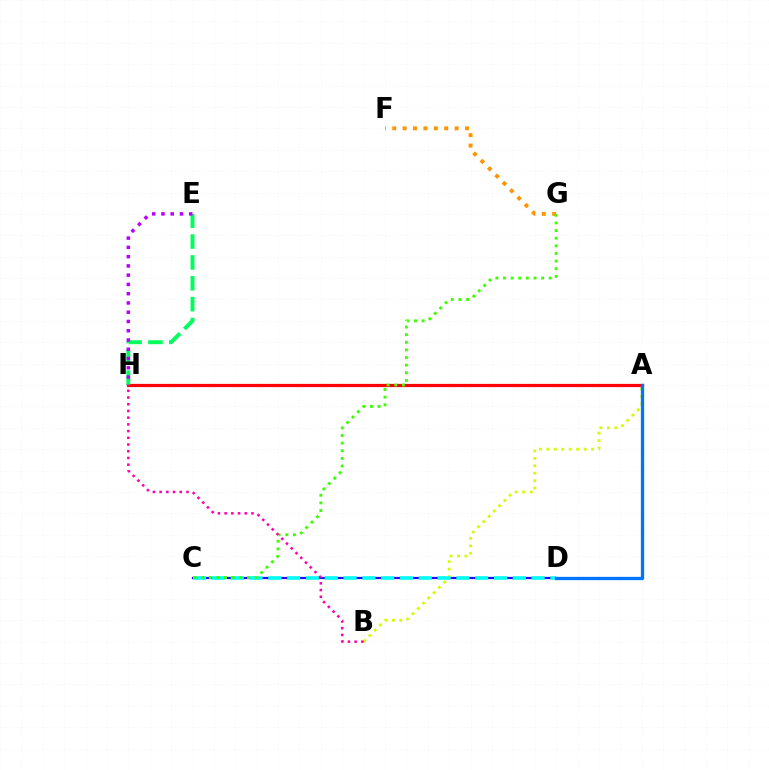{('F', 'G'): [{'color': '#ff9400', 'line_style': 'dotted', 'thickness': 2.82}], ('C', 'D'): [{'color': '#2500ff', 'line_style': 'solid', 'thickness': 1.6}, {'color': '#00fff6', 'line_style': 'dashed', 'thickness': 2.56}], ('A', 'B'): [{'color': '#d1ff00', 'line_style': 'dotted', 'thickness': 2.02}], ('A', 'H'): [{'color': '#ff0000', 'line_style': 'solid', 'thickness': 2.32}], ('E', 'H'): [{'color': '#00ff5c', 'line_style': 'dashed', 'thickness': 2.83}, {'color': '#b900ff', 'line_style': 'dotted', 'thickness': 2.52}], ('A', 'D'): [{'color': '#0074ff', 'line_style': 'solid', 'thickness': 2.37}], ('C', 'G'): [{'color': '#3dff00', 'line_style': 'dotted', 'thickness': 2.07}], ('B', 'H'): [{'color': '#ff00ac', 'line_style': 'dotted', 'thickness': 1.82}]}